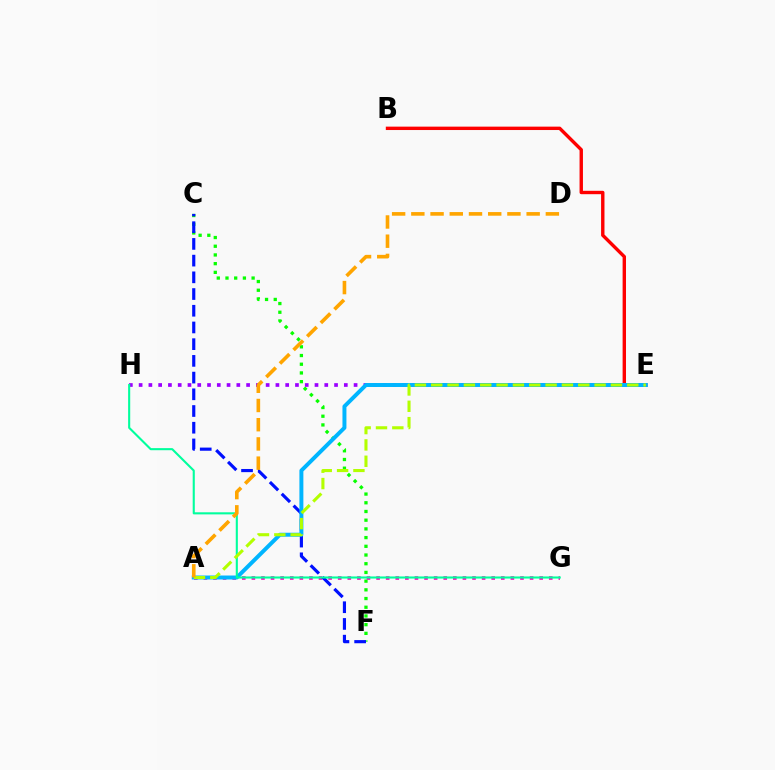{('B', 'E'): [{'color': '#ff0000', 'line_style': 'solid', 'thickness': 2.44}], ('C', 'F'): [{'color': '#08ff00', 'line_style': 'dotted', 'thickness': 2.37}, {'color': '#0010ff', 'line_style': 'dashed', 'thickness': 2.27}], ('A', 'G'): [{'color': '#ff00bd', 'line_style': 'dotted', 'thickness': 2.61}], ('E', 'H'): [{'color': '#9b00ff', 'line_style': 'dotted', 'thickness': 2.65}], ('A', 'E'): [{'color': '#00b5ff', 'line_style': 'solid', 'thickness': 2.86}, {'color': '#b3ff00', 'line_style': 'dashed', 'thickness': 2.22}], ('G', 'H'): [{'color': '#00ff9d', 'line_style': 'solid', 'thickness': 1.51}], ('A', 'D'): [{'color': '#ffa500', 'line_style': 'dashed', 'thickness': 2.61}]}